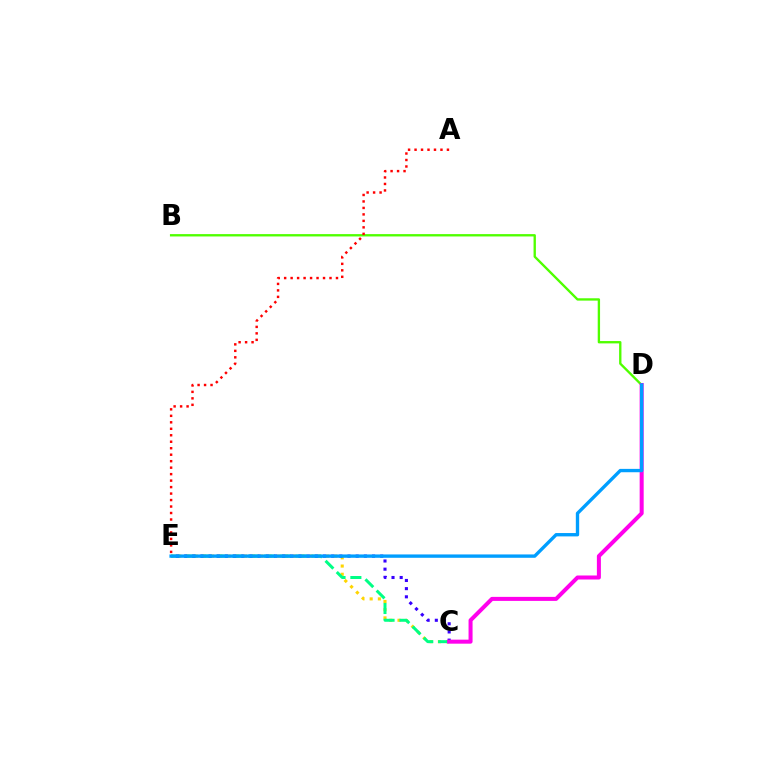{('C', 'E'): [{'color': '#ffd500', 'line_style': 'dotted', 'thickness': 2.23}, {'color': '#00ff86', 'line_style': 'dashed', 'thickness': 2.15}, {'color': '#3700ff', 'line_style': 'dotted', 'thickness': 2.22}], ('B', 'D'): [{'color': '#4fff00', 'line_style': 'solid', 'thickness': 1.69}], ('C', 'D'): [{'color': '#ff00ed', 'line_style': 'solid', 'thickness': 2.89}], ('D', 'E'): [{'color': '#009eff', 'line_style': 'solid', 'thickness': 2.42}], ('A', 'E'): [{'color': '#ff0000', 'line_style': 'dotted', 'thickness': 1.76}]}